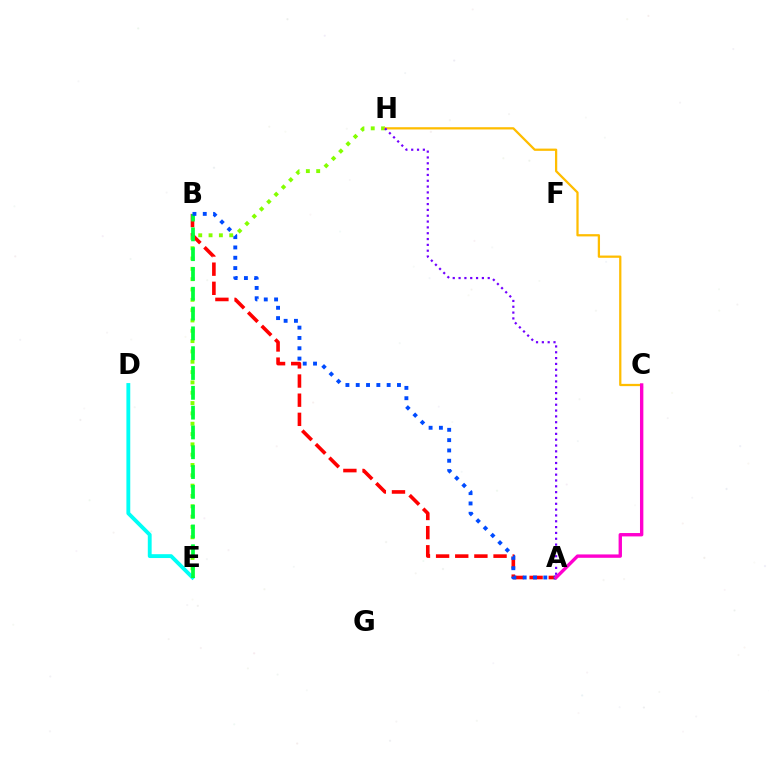{('A', 'B'): [{'color': '#ff0000', 'line_style': 'dashed', 'thickness': 2.6}, {'color': '#004bff', 'line_style': 'dotted', 'thickness': 2.8}], ('D', 'E'): [{'color': '#00fff6', 'line_style': 'solid', 'thickness': 2.77}], ('E', 'H'): [{'color': '#84ff00', 'line_style': 'dotted', 'thickness': 2.8}], ('B', 'E'): [{'color': '#00ff39', 'line_style': 'dashed', 'thickness': 2.69}], ('C', 'H'): [{'color': '#ffbd00', 'line_style': 'solid', 'thickness': 1.63}], ('A', 'C'): [{'color': '#ff00cf', 'line_style': 'solid', 'thickness': 2.43}], ('A', 'H'): [{'color': '#7200ff', 'line_style': 'dotted', 'thickness': 1.58}]}